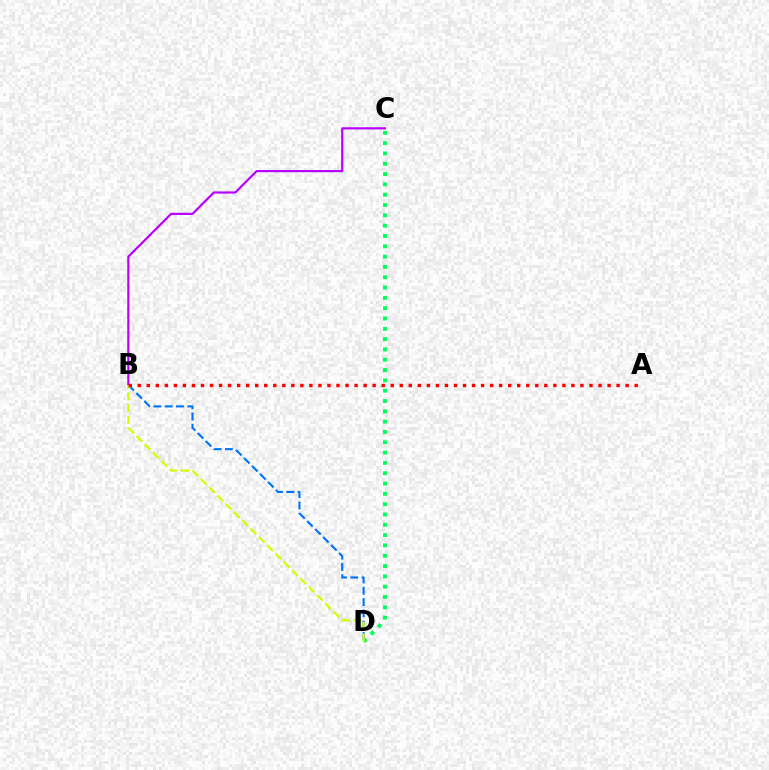{('C', 'D'): [{'color': '#00ff5c', 'line_style': 'dotted', 'thickness': 2.8}], ('B', 'C'): [{'color': '#b900ff', 'line_style': 'solid', 'thickness': 1.57}], ('B', 'D'): [{'color': '#0074ff', 'line_style': 'dashed', 'thickness': 1.54}, {'color': '#d1ff00', 'line_style': 'dashed', 'thickness': 1.59}], ('A', 'B'): [{'color': '#ff0000', 'line_style': 'dotted', 'thickness': 2.45}]}